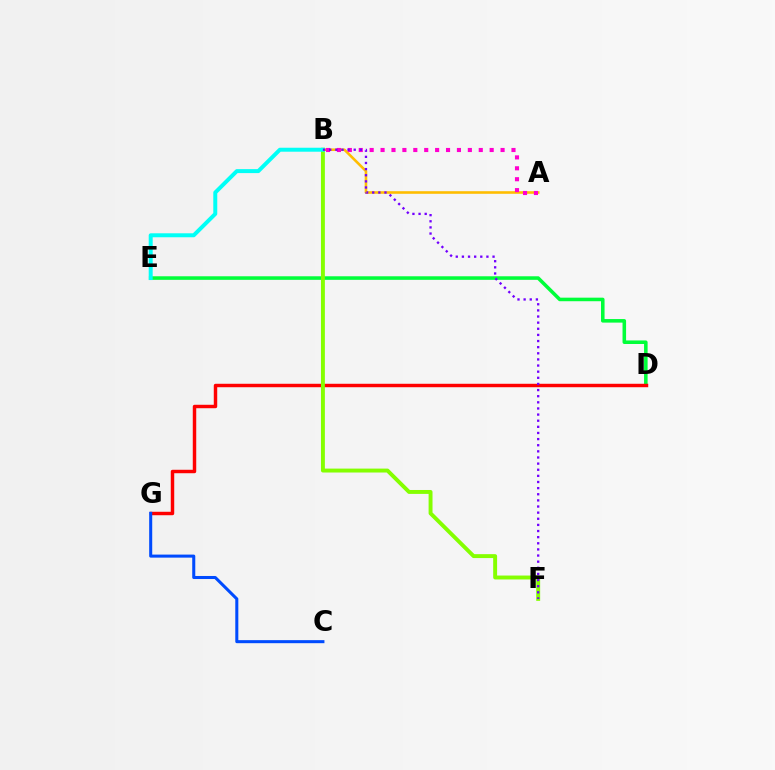{('A', 'B'): [{'color': '#ffbd00', 'line_style': 'solid', 'thickness': 1.87}, {'color': '#ff00cf', 'line_style': 'dotted', 'thickness': 2.96}], ('D', 'E'): [{'color': '#00ff39', 'line_style': 'solid', 'thickness': 2.56}], ('D', 'G'): [{'color': '#ff0000', 'line_style': 'solid', 'thickness': 2.48}], ('B', 'F'): [{'color': '#84ff00', 'line_style': 'solid', 'thickness': 2.82}, {'color': '#7200ff', 'line_style': 'dotted', 'thickness': 1.67}], ('C', 'G'): [{'color': '#004bff', 'line_style': 'solid', 'thickness': 2.19}], ('B', 'E'): [{'color': '#00fff6', 'line_style': 'solid', 'thickness': 2.86}]}